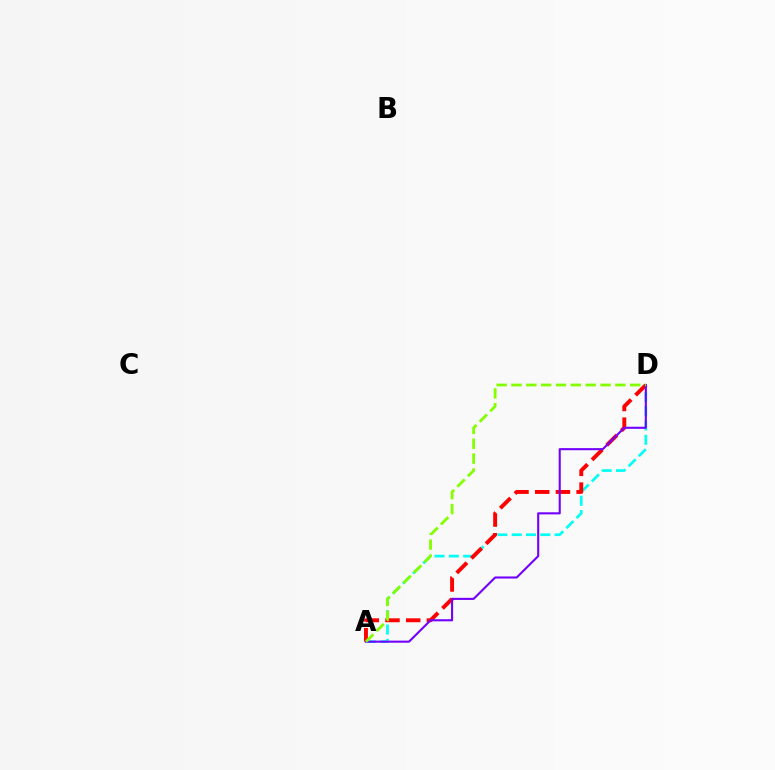{('A', 'D'): [{'color': '#00fff6', 'line_style': 'dashed', 'thickness': 1.95}, {'color': '#ff0000', 'line_style': 'dashed', 'thickness': 2.81}, {'color': '#7200ff', 'line_style': 'solid', 'thickness': 1.51}, {'color': '#84ff00', 'line_style': 'dashed', 'thickness': 2.02}]}